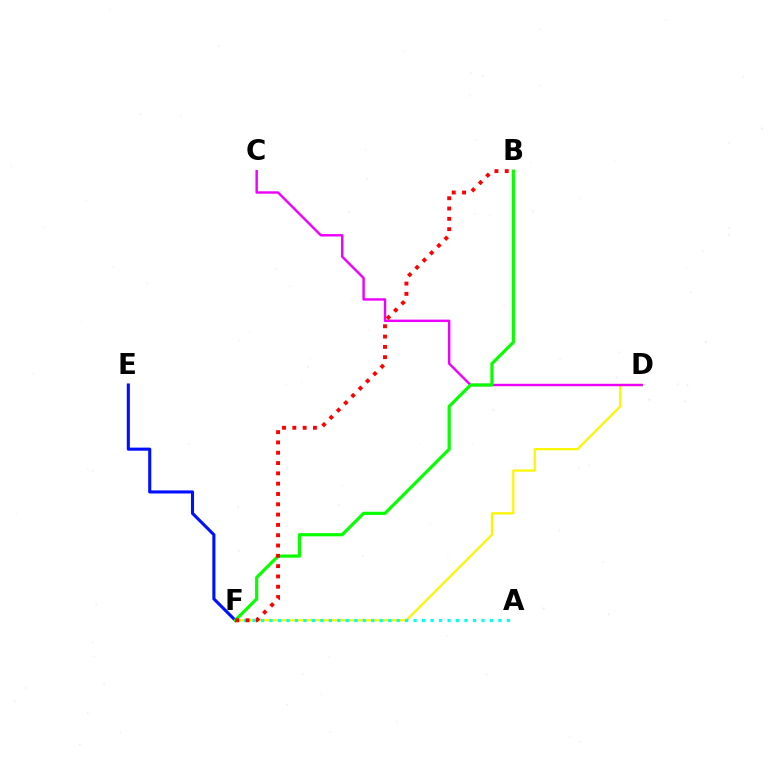{('D', 'F'): [{'color': '#fcf500', 'line_style': 'solid', 'thickness': 1.61}], ('E', 'F'): [{'color': '#0010ff', 'line_style': 'solid', 'thickness': 2.22}], ('C', 'D'): [{'color': '#ee00ff', 'line_style': 'solid', 'thickness': 1.74}], ('A', 'F'): [{'color': '#00fff6', 'line_style': 'dotted', 'thickness': 2.3}], ('B', 'F'): [{'color': '#08ff00', 'line_style': 'solid', 'thickness': 2.3}, {'color': '#ff0000', 'line_style': 'dotted', 'thickness': 2.8}]}